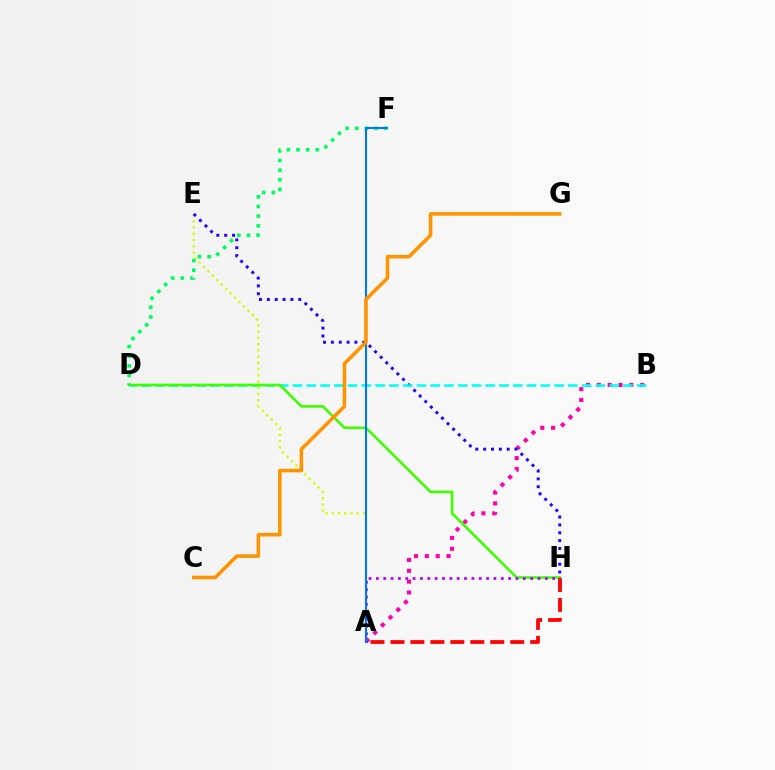{('A', 'E'): [{'color': '#d1ff00', 'line_style': 'dotted', 'thickness': 1.69}], ('A', 'B'): [{'color': '#ff00ac', 'line_style': 'dotted', 'thickness': 2.95}], ('E', 'H'): [{'color': '#2500ff', 'line_style': 'dotted', 'thickness': 2.13}], ('B', 'D'): [{'color': '#00fff6', 'line_style': 'dashed', 'thickness': 1.87}], ('D', 'H'): [{'color': '#3dff00', 'line_style': 'solid', 'thickness': 1.86}], ('D', 'F'): [{'color': '#00ff5c', 'line_style': 'dotted', 'thickness': 2.62}], ('A', 'H'): [{'color': '#ff0000', 'line_style': 'dashed', 'thickness': 2.71}, {'color': '#b900ff', 'line_style': 'dotted', 'thickness': 2.0}], ('A', 'F'): [{'color': '#0074ff', 'line_style': 'solid', 'thickness': 1.5}], ('C', 'G'): [{'color': '#ff9400', 'line_style': 'solid', 'thickness': 2.58}]}